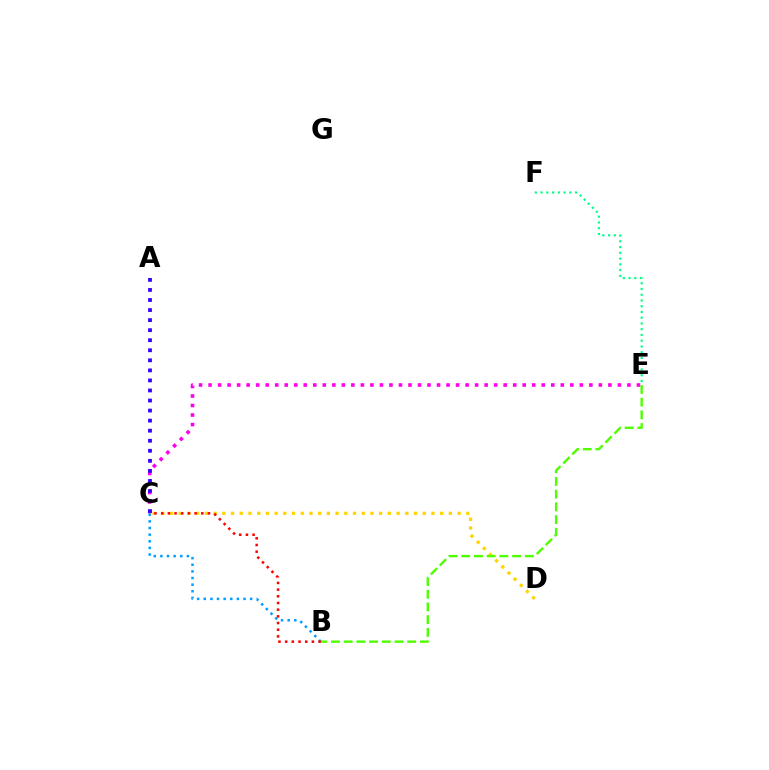{('C', 'D'): [{'color': '#ffd500', 'line_style': 'dotted', 'thickness': 2.37}], ('C', 'E'): [{'color': '#ff00ed', 'line_style': 'dotted', 'thickness': 2.59}], ('B', 'C'): [{'color': '#009eff', 'line_style': 'dotted', 'thickness': 1.8}, {'color': '#ff0000', 'line_style': 'dotted', 'thickness': 1.82}], ('B', 'E'): [{'color': '#4fff00', 'line_style': 'dashed', 'thickness': 1.73}], ('E', 'F'): [{'color': '#00ff86', 'line_style': 'dotted', 'thickness': 1.56}], ('A', 'C'): [{'color': '#3700ff', 'line_style': 'dotted', 'thickness': 2.73}]}